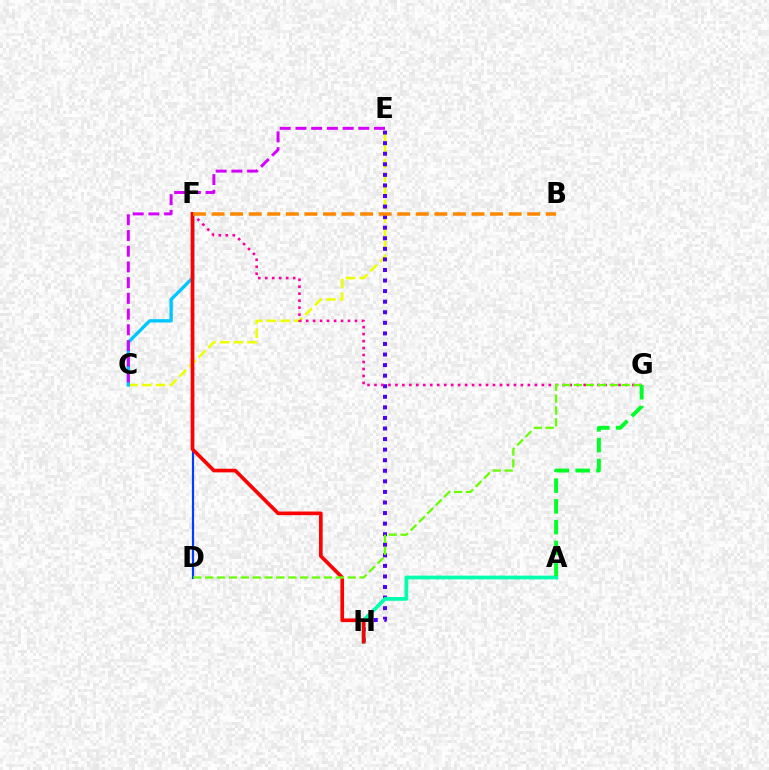{('D', 'F'): [{'color': '#003fff', 'line_style': 'solid', 'thickness': 1.59}], ('C', 'E'): [{'color': '#eeff00', 'line_style': 'dashed', 'thickness': 1.85}, {'color': '#d600ff', 'line_style': 'dashed', 'thickness': 2.14}], ('E', 'H'): [{'color': '#4f00ff', 'line_style': 'dotted', 'thickness': 2.87}], ('A', 'H'): [{'color': '#00ffaf', 'line_style': 'solid', 'thickness': 2.7}], ('C', 'F'): [{'color': '#00c7ff', 'line_style': 'solid', 'thickness': 2.4}], ('F', 'G'): [{'color': '#ff00a0', 'line_style': 'dotted', 'thickness': 1.89}], ('F', 'H'): [{'color': '#ff0000', 'line_style': 'solid', 'thickness': 2.62}], ('D', 'G'): [{'color': '#66ff00', 'line_style': 'dashed', 'thickness': 1.61}], ('A', 'G'): [{'color': '#00ff27', 'line_style': 'dashed', 'thickness': 2.82}], ('B', 'F'): [{'color': '#ff8800', 'line_style': 'dashed', 'thickness': 2.52}]}